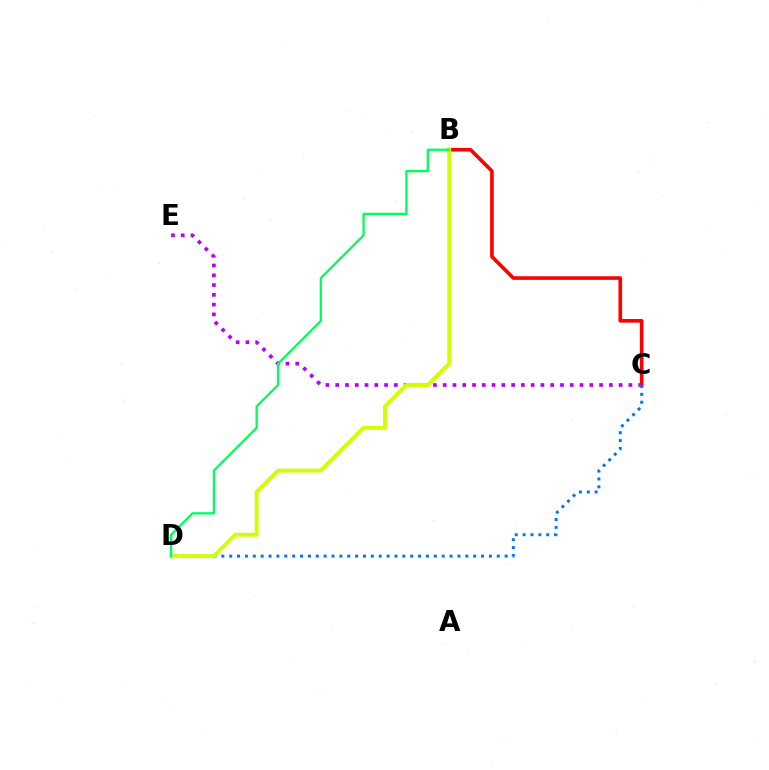{('B', 'C'): [{'color': '#ff0000', 'line_style': 'solid', 'thickness': 2.61}], ('C', 'E'): [{'color': '#b900ff', 'line_style': 'dotted', 'thickness': 2.66}], ('C', 'D'): [{'color': '#0074ff', 'line_style': 'dotted', 'thickness': 2.14}], ('B', 'D'): [{'color': '#d1ff00', 'line_style': 'solid', 'thickness': 2.82}, {'color': '#00ff5c', 'line_style': 'solid', 'thickness': 1.65}]}